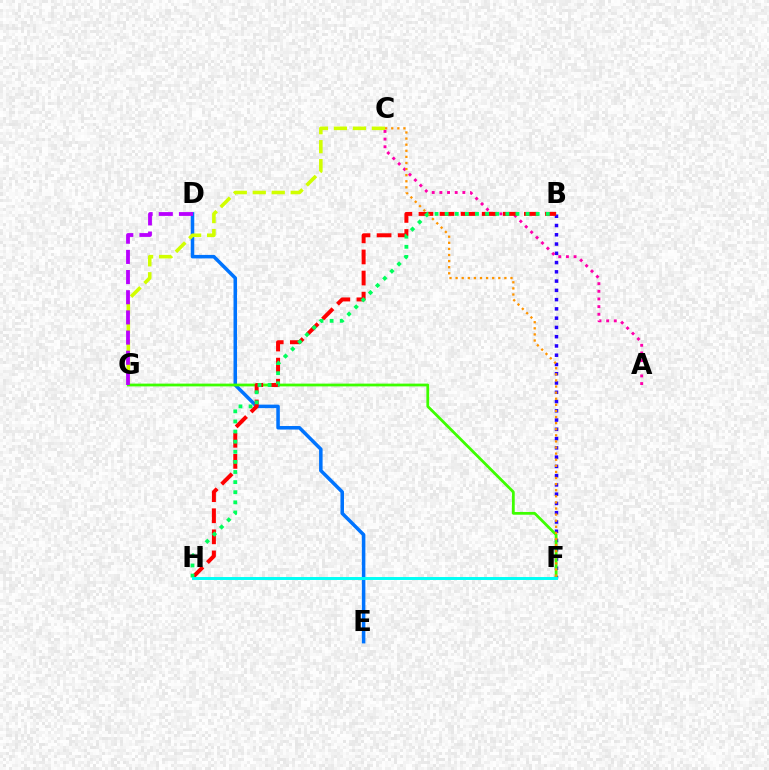{('D', 'E'): [{'color': '#0074ff', 'line_style': 'solid', 'thickness': 2.53}], ('B', 'F'): [{'color': '#2500ff', 'line_style': 'dotted', 'thickness': 2.52}], ('C', 'G'): [{'color': '#d1ff00', 'line_style': 'dashed', 'thickness': 2.58}], ('F', 'G'): [{'color': '#3dff00', 'line_style': 'solid', 'thickness': 2.0}], ('A', 'C'): [{'color': '#ff00ac', 'line_style': 'dotted', 'thickness': 2.08}], ('B', 'H'): [{'color': '#ff0000', 'line_style': 'dashed', 'thickness': 2.86}, {'color': '#00ff5c', 'line_style': 'dotted', 'thickness': 2.75}], ('C', 'F'): [{'color': '#ff9400', 'line_style': 'dotted', 'thickness': 1.66}], ('D', 'G'): [{'color': '#b900ff', 'line_style': 'dashed', 'thickness': 2.74}], ('F', 'H'): [{'color': '#00fff6', 'line_style': 'solid', 'thickness': 2.12}]}